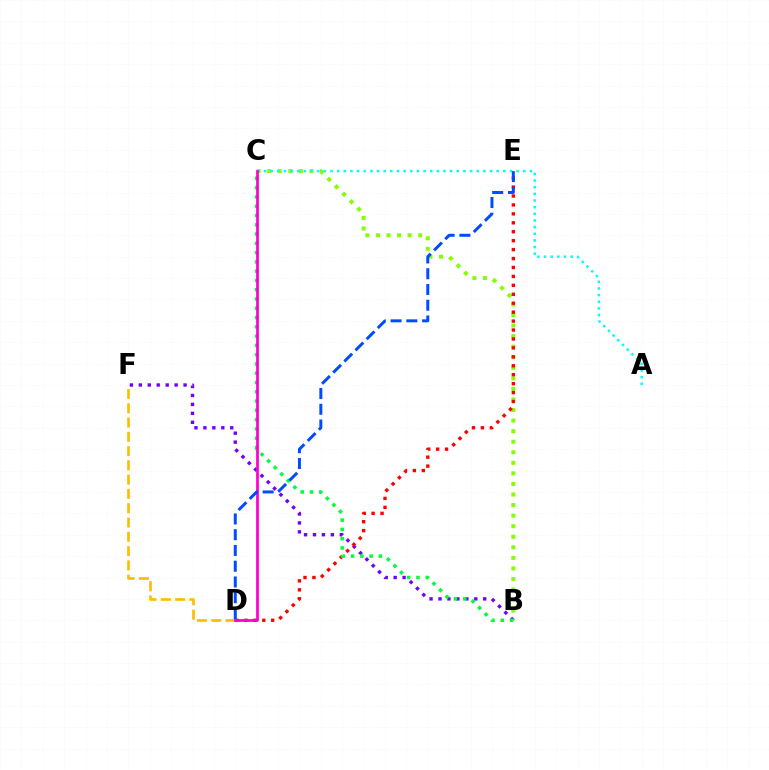{('B', 'F'): [{'color': '#7200ff', 'line_style': 'dotted', 'thickness': 2.43}], ('B', 'C'): [{'color': '#84ff00', 'line_style': 'dotted', 'thickness': 2.87}, {'color': '#00ff39', 'line_style': 'dotted', 'thickness': 2.52}], ('D', 'E'): [{'color': '#ff0000', 'line_style': 'dotted', 'thickness': 2.43}, {'color': '#004bff', 'line_style': 'dashed', 'thickness': 2.14}], ('A', 'C'): [{'color': '#00fff6', 'line_style': 'dotted', 'thickness': 1.81}], ('D', 'F'): [{'color': '#ffbd00', 'line_style': 'dashed', 'thickness': 1.94}], ('C', 'D'): [{'color': '#ff00cf', 'line_style': 'solid', 'thickness': 1.97}]}